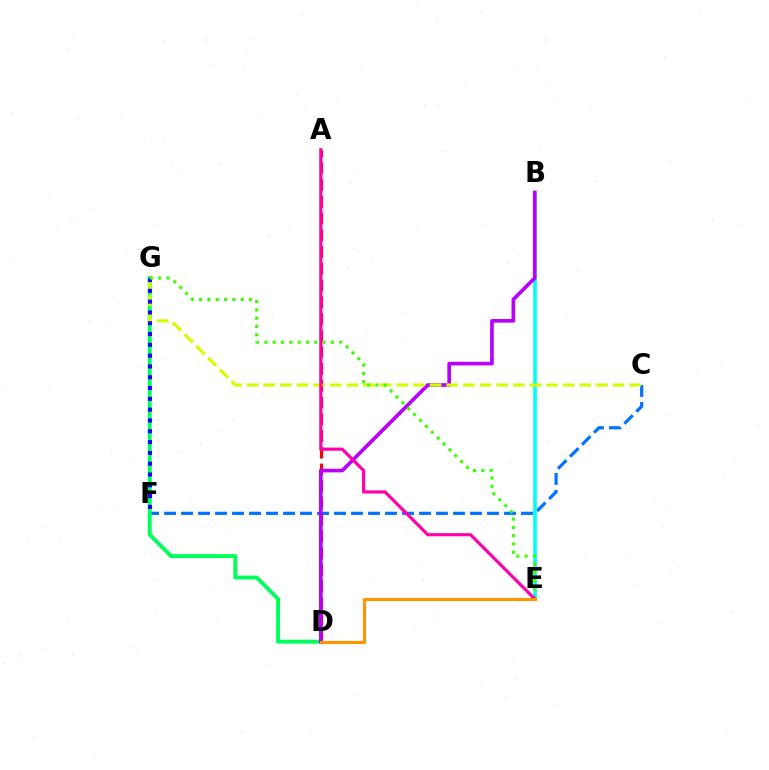{('C', 'F'): [{'color': '#0074ff', 'line_style': 'dashed', 'thickness': 2.31}], ('B', 'E'): [{'color': '#00fff6', 'line_style': 'solid', 'thickness': 2.61}], ('D', 'G'): [{'color': '#00ff5c', 'line_style': 'solid', 'thickness': 2.81}], ('A', 'D'): [{'color': '#ff0000', 'line_style': 'dashed', 'thickness': 2.27}], ('B', 'D'): [{'color': '#b900ff', 'line_style': 'solid', 'thickness': 2.63}], ('C', 'G'): [{'color': '#d1ff00', 'line_style': 'dashed', 'thickness': 2.26}], ('F', 'G'): [{'color': '#2500ff', 'line_style': 'dotted', 'thickness': 2.94}], ('E', 'G'): [{'color': '#3dff00', 'line_style': 'dotted', 'thickness': 2.26}], ('A', 'E'): [{'color': '#ff00ac', 'line_style': 'solid', 'thickness': 2.27}], ('D', 'E'): [{'color': '#ff9400', 'line_style': 'solid', 'thickness': 2.26}]}